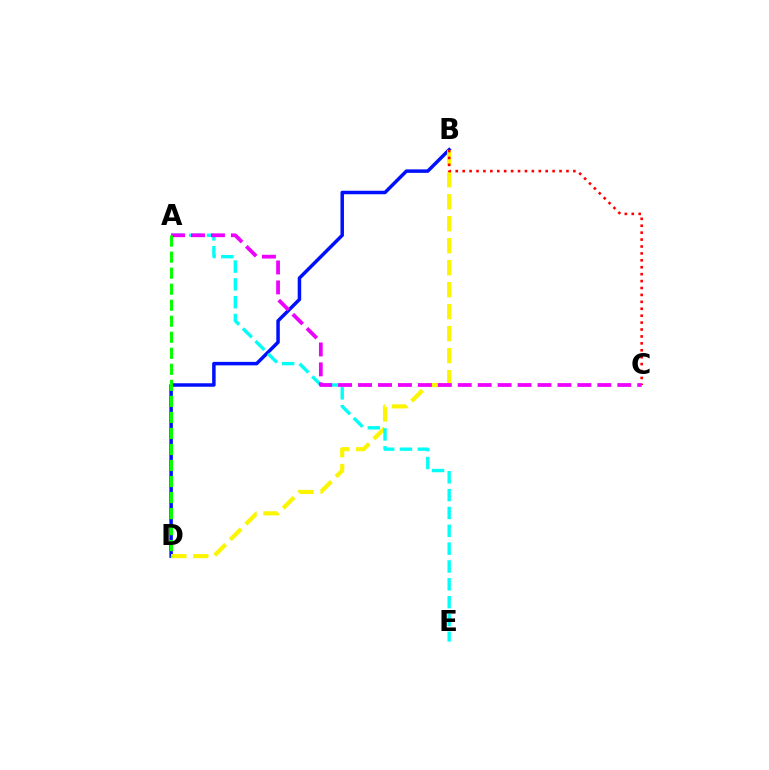{('B', 'D'): [{'color': '#0010ff', 'line_style': 'solid', 'thickness': 2.51}, {'color': '#fcf500', 'line_style': 'dashed', 'thickness': 2.99}], ('A', 'E'): [{'color': '#00fff6', 'line_style': 'dashed', 'thickness': 2.42}], ('B', 'C'): [{'color': '#ff0000', 'line_style': 'dotted', 'thickness': 1.88}], ('A', 'C'): [{'color': '#ee00ff', 'line_style': 'dashed', 'thickness': 2.71}], ('A', 'D'): [{'color': '#08ff00', 'line_style': 'dashed', 'thickness': 2.18}]}